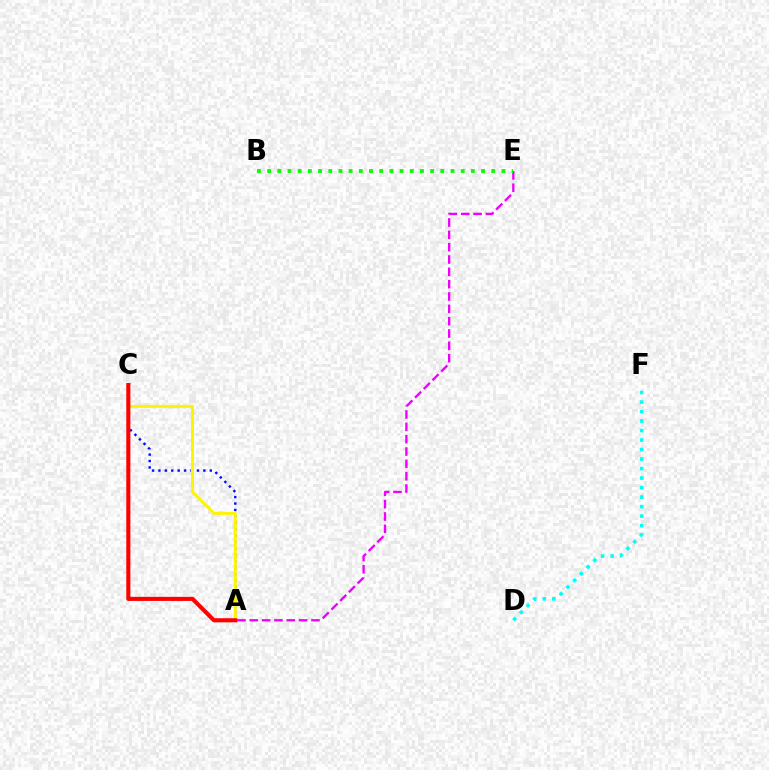{('A', 'E'): [{'color': '#ee00ff', 'line_style': 'dashed', 'thickness': 1.68}], ('A', 'C'): [{'color': '#0010ff', 'line_style': 'dotted', 'thickness': 1.74}, {'color': '#fcf500', 'line_style': 'solid', 'thickness': 2.17}, {'color': '#ff0000', 'line_style': 'solid', 'thickness': 2.95}], ('B', 'E'): [{'color': '#08ff00', 'line_style': 'dotted', 'thickness': 2.77}], ('D', 'F'): [{'color': '#00fff6', 'line_style': 'dotted', 'thickness': 2.58}]}